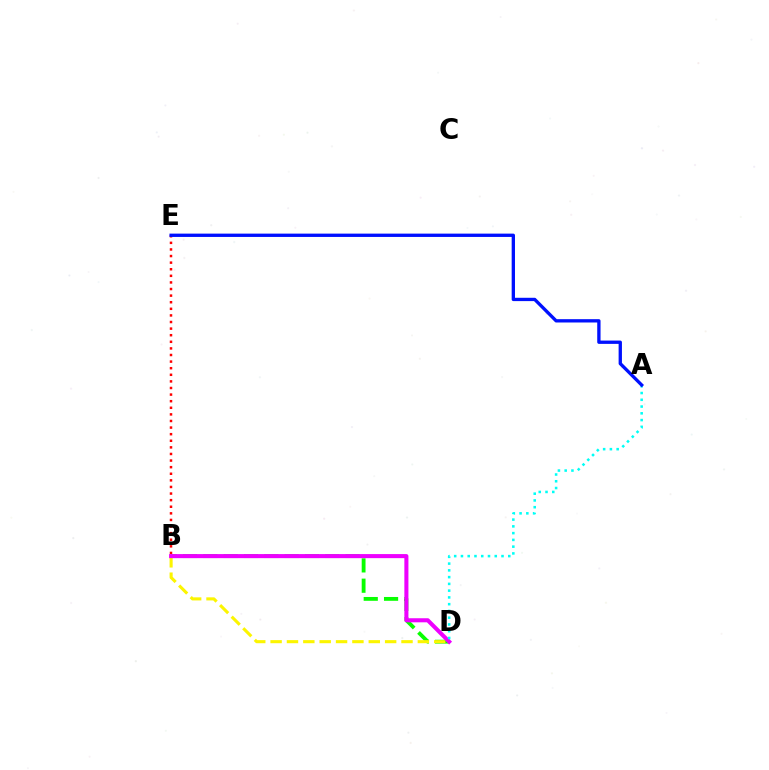{('B', 'D'): [{'color': '#08ff00', 'line_style': 'dashed', 'thickness': 2.76}, {'color': '#fcf500', 'line_style': 'dashed', 'thickness': 2.22}, {'color': '#ee00ff', 'line_style': 'solid', 'thickness': 2.93}], ('B', 'E'): [{'color': '#ff0000', 'line_style': 'dotted', 'thickness': 1.79}], ('A', 'D'): [{'color': '#00fff6', 'line_style': 'dotted', 'thickness': 1.84}], ('A', 'E'): [{'color': '#0010ff', 'line_style': 'solid', 'thickness': 2.39}]}